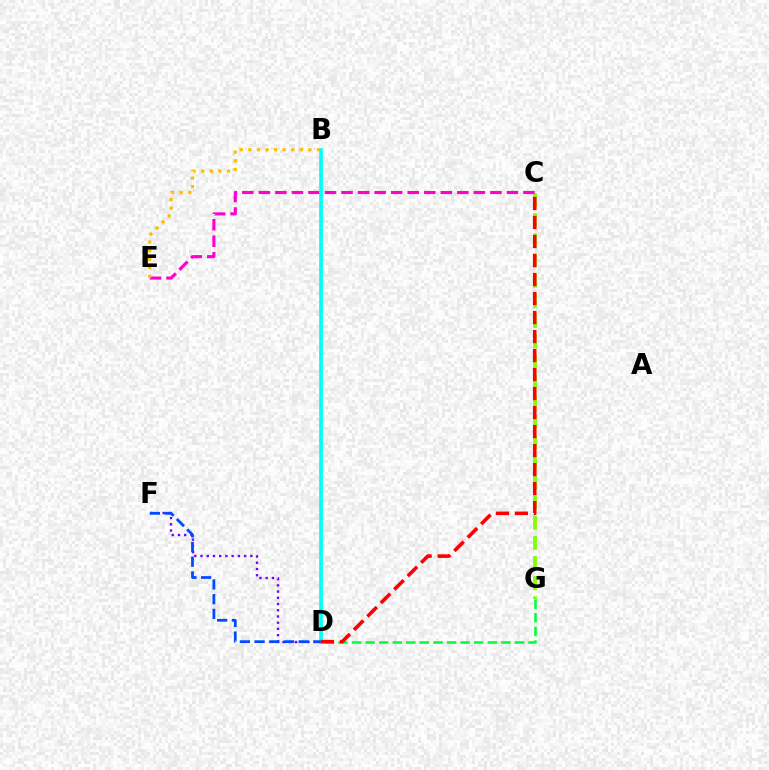{('D', 'G'): [{'color': '#00ff39', 'line_style': 'dashed', 'thickness': 1.84}], ('D', 'F'): [{'color': '#7200ff', 'line_style': 'dotted', 'thickness': 1.69}, {'color': '#004bff', 'line_style': 'dashed', 'thickness': 2.0}], ('C', 'G'): [{'color': '#84ff00', 'line_style': 'dashed', 'thickness': 2.74}], ('C', 'E'): [{'color': '#ff00cf', 'line_style': 'dashed', 'thickness': 2.25}], ('B', 'D'): [{'color': '#00fff6', 'line_style': 'solid', 'thickness': 2.64}], ('B', 'E'): [{'color': '#ffbd00', 'line_style': 'dotted', 'thickness': 2.33}], ('C', 'D'): [{'color': '#ff0000', 'line_style': 'dashed', 'thickness': 2.58}]}